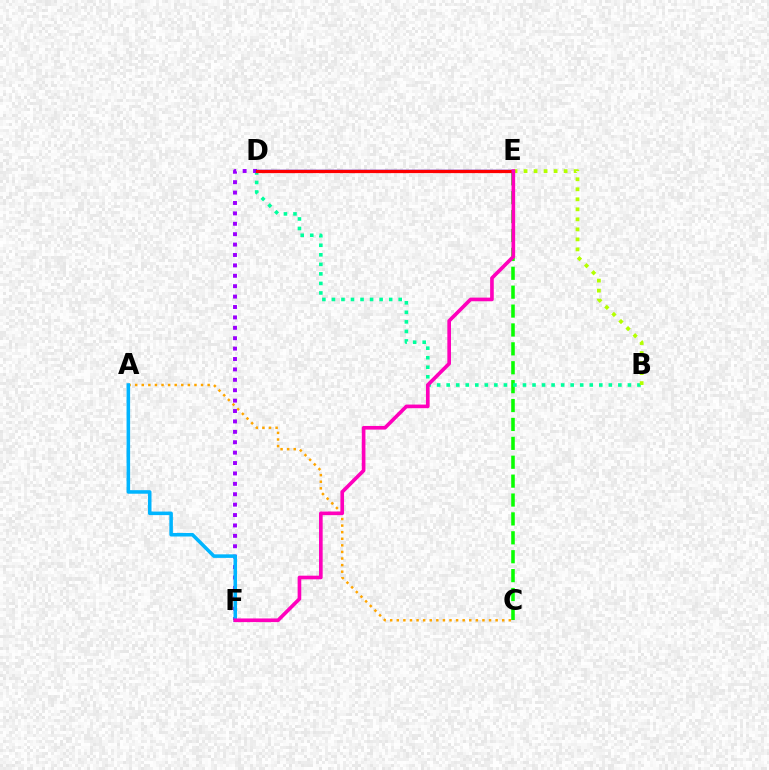{('C', 'E'): [{'color': '#08ff00', 'line_style': 'dashed', 'thickness': 2.57}], ('A', 'C'): [{'color': '#ffa500', 'line_style': 'dotted', 'thickness': 1.79}], ('B', 'D'): [{'color': '#00ff9d', 'line_style': 'dotted', 'thickness': 2.59}], ('D', 'F'): [{'color': '#9b00ff', 'line_style': 'dotted', 'thickness': 2.83}], ('D', 'E'): [{'color': '#0010ff', 'line_style': 'solid', 'thickness': 1.75}, {'color': '#ff0000', 'line_style': 'solid', 'thickness': 2.34}], ('B', 'E'): [{'color': '#b3ff00', 'line_style': 'dotted', 'thickness': 2.72}], ('A', 'F'): [{'color': '#00b5ff', 'line_style': 'solid', 'thickness': 2.56}], ('E', 'F'): [{'color': '#ff00bd', 'line_style': 'solid', 'thickness': 2.63}]}